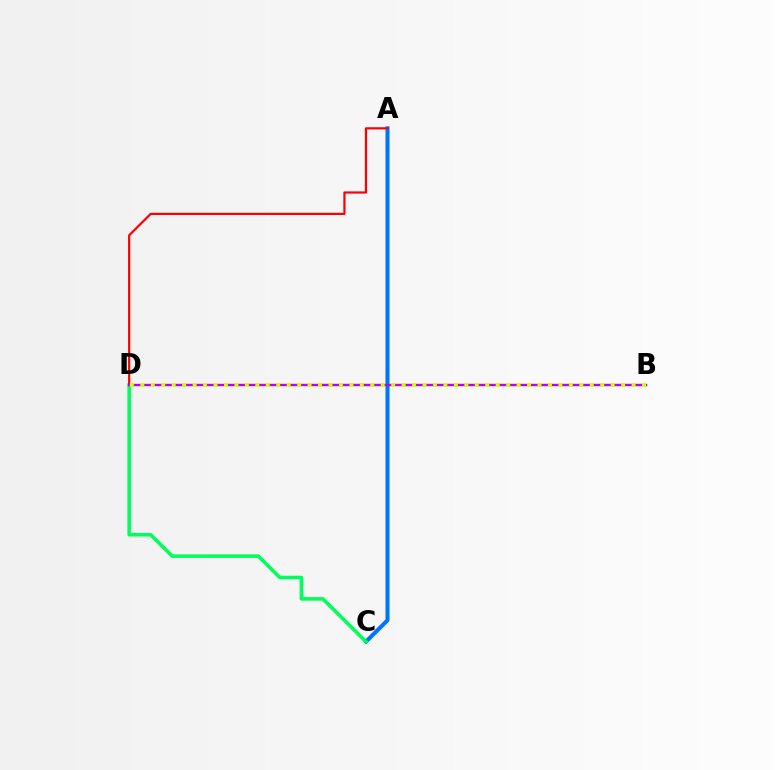{('A', 'C'): [{'color': '#0074ff', 'line_style': 'solid', 'thickness': 2.9}], ('C', 'D'): [{'color': '#00ff5c', 'line_style': 'solid', 'thickness': 2.57}], ('A', 'D'): [{'color': '#ff0000', 'line_style': 'solid', 'thickness': 1.6}], ('B', 'D'): [{'color': '#b900ff', 'line_style': 'solid', 'thickness': 1.73}, {'color': '#d1ff00', 'line_style': 'dotted', 'thickness': 2.84}]}